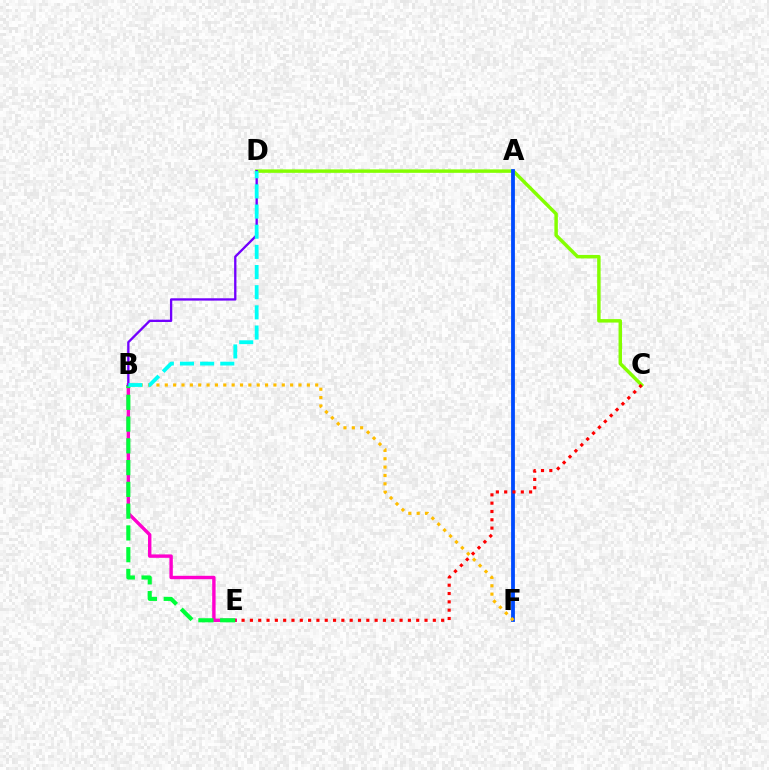{('C', 'D'): [{'color': '#84ff00', 'line_style': 'solid', 'thickness': 2.49}], ('A', 'F'): [{'color': '#004bff', 'line_style': 'solid', 'thickness': 2.74}], ('B', 'E'): [{'color': '#ff00cf', 'line_style': 'solid', 'thickness': 2.45}, {'color': '#00ff39', 'line_style': 'dashed', 'thickness': 2.96}], ('C', 'E'): [{'color': '#ff0000', 'line_style': 'dotted', 'thickness': 2.26}], ('B', 'F'): [{'color': '#ffbd00', 'line_style': 'dotted', 'thickness': 2.27}], ('B', 'D'): [{'color': '#7200ff', 'line_style': 'solid', 'thickness': 1.67}, {'color': '#00fff6', 'line_style': 'dashed', 'thickness': 2.74}]}